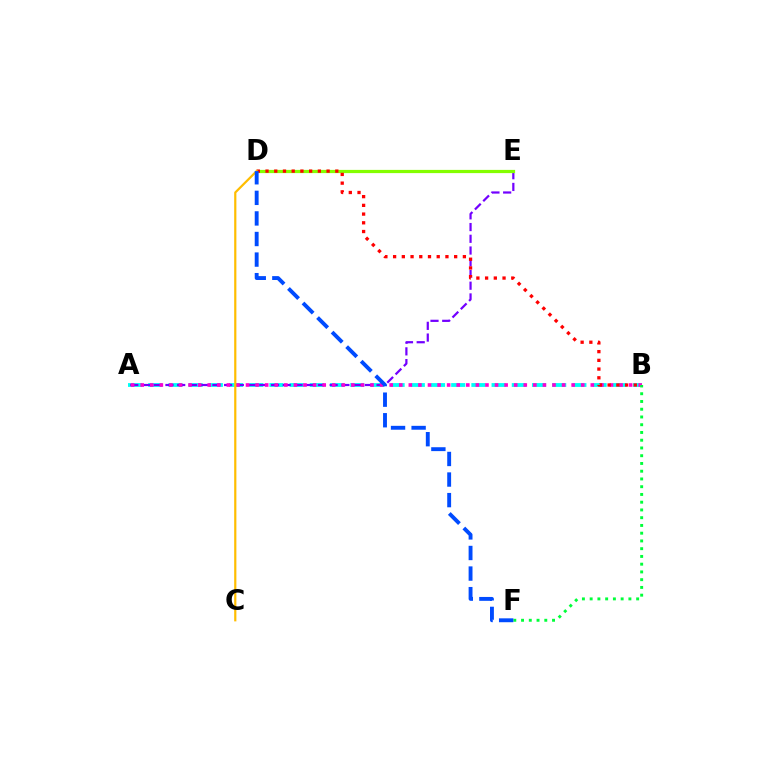{('A', 'B'): [{'color': '#00fff6', 'line_style': 'dashed', 'thickness': 2.74}, {'color': '#ff00cf', 'line_style': 'dotted', 'thickness': 2.6}], ('A', 'E'): [{'color': '#7200ff', 'line_style': 'dashed', 'thickness': 1.59}], ('D', 'E'): [{'color': '#84ff00', 'line_style': 'solid', 'thickness': 2.32}], ('B', 'D'): [{'color': '#ff0000', 'line_style': 'dotted', 'thickness': 2.37}], ('C', 'D'): [{'color': '#ffbd00', 'line_style': 'solid', 'thickness': 1.58}], ('B', 'F'): [{'color': '#00ff39', 'line_style': 'dotted', 'thickness': 2.1}], ('D', 'F'): [{'color': '#004bff', 'line_style': 'dashed', 'thickness': 2.8}]}